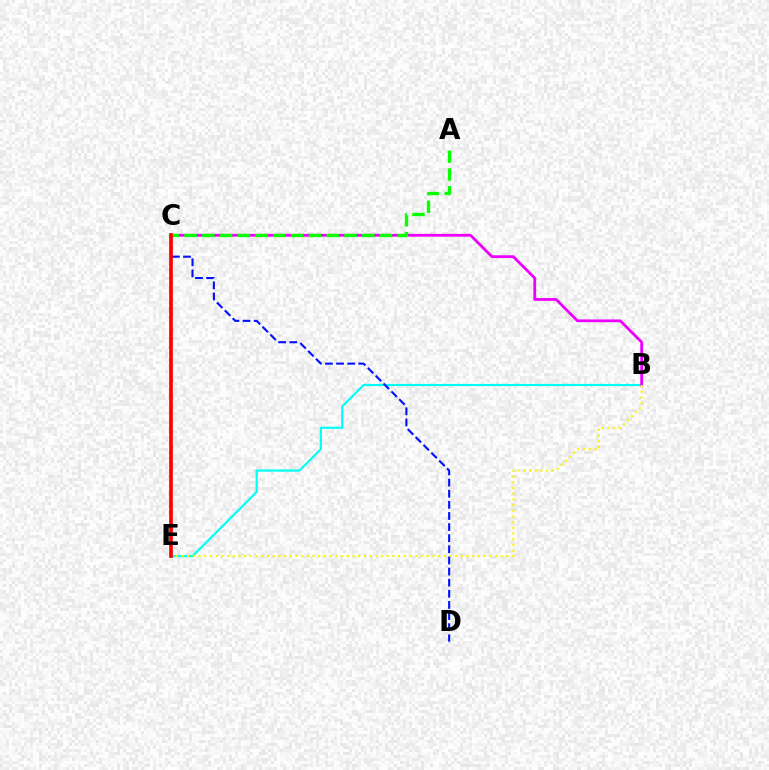{('B', 'E'): [{'color': '#00fff6', 'line_style': 'solid', 'thickness': 1.55}, {'color': '#fcf500', 'line_style': 'dotted', 'thickness': 1.55}], ('B', 'C'): [{'color': '#ee00ff', 'line_style': 'solid', 'thickness': 2.01}], ('A', 'C'): [{'color': '#08ff00', 'line_style': 'dashed', 'thickness': 2.41}], ('C', 'D'): [{'color': '#0010ff', 'line_style': 'dashed', 'thickness': 1.51}], ('C', 'E'): [{'color': '#ff0000', 'line_style': 'solid', 'thickness': 2.66}]}